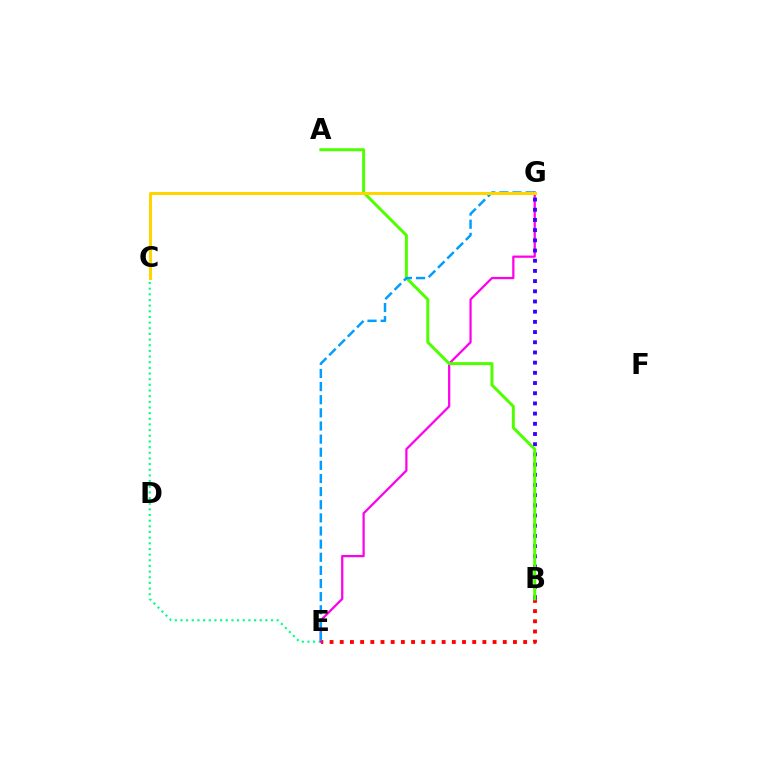{('B', 'E'): [{'color': '#ff0000', 'line_style': 'dotted', 'thickness': 2.77}], ('C', 'E'): [{'color': '#00ff86', 'line_style': 'dotted', 'thickness': 1.54}], ('E', 'G'): [{'color': '#ff00ed', 'line_style': 'solid', 'thickness': 1.61}, {'color': '#009eff', 'line_style': 'dashed', 'thickness': 1.78}], ('B', 'G'): [{'color': '#3700ff', 'line_style': 'dotted', 'thickness': 2.77}], ('A', 'B'): [{'color': '#4fff00', 'line_style': 'solid', 'thickness': 2.15}], ('C', 'G'): [{'color': '#ffd500', 'line_style': 'solid', 'thickness': 2.2}]}